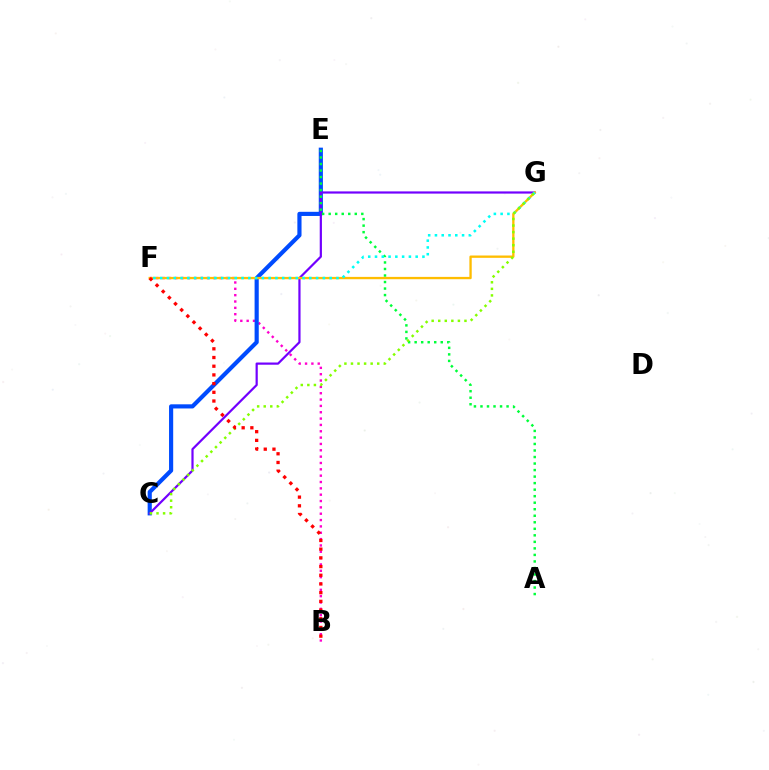{('B', 'F'): [{'color': '#ff00cf', 'line_style': 'dotted', 'thickness': 1.72}, {'color': '#ff0000', 'line_style': 'dotted', 'thickness': 2.36}], ('C', 'E'): [{'color': '#004bff', 'line_style': 'solid', 'thickness': 2.99}], ('C', 'G'): [{'color': '#7200ff', 'line_style': 'solid', 'thickness': 1.59}, {'color': '#84ff00', 'line_style': 'dotted', 'thickness': 1.78}], ('A', 'E'): [{'color': '#00ff39', 'line_style': 'dotted', 'thickness': 1.77}], ('F', 'G'): [{'color': '#ffbd00', 'line_style': 'solid', 'thickness': 1.68}, {'color': '#00fff6', 'line_style': 'dotted', 'thickness': 1.84}]}